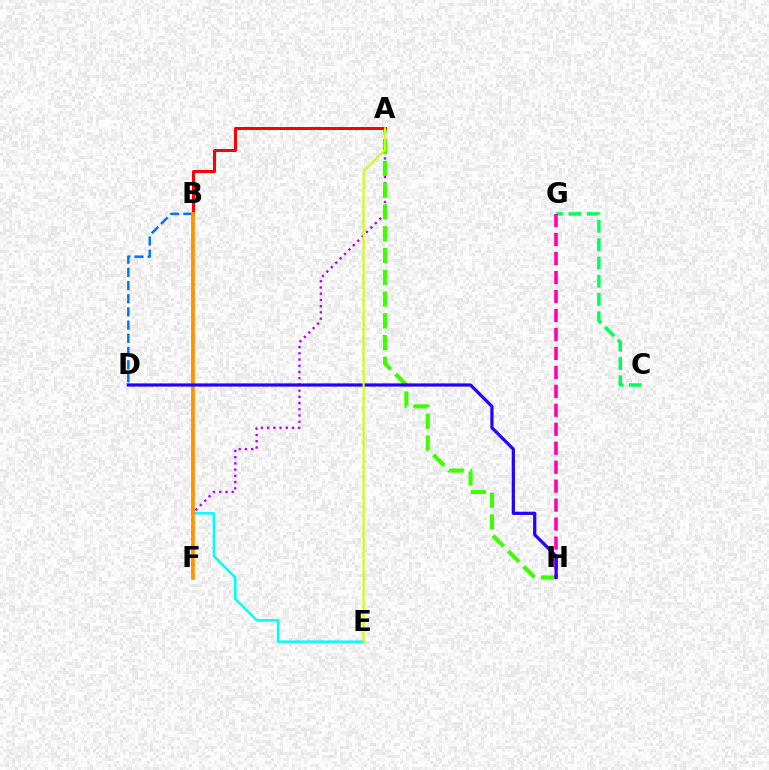{('A', 'F'): [{'color': '#b900ff', 'line_style': 'dotted', 'thickness': 1.69}], ('B', 'E'): [{'color': '#00fff6', 'line_style': 'solid', 'thickness': 1.81}], ('A', 'H'): [{'color': '#3dff00', 'line_style': 'dashed', 'thickness': 2.96}], ('B', 'D'): [{'color': '#0074ff', 'line_style': 'dashed', 'thickness': 1.79}], ('C', 'G'): [{'color': '#00ff5c', 'line_style': 'dashed', 'thickness': 2.48}], ('G', 'H'): [{'color': '#ff00ac', 'line_style': 'dashed', 'thickness': 2.58}], ('A', 'B'): [{'color': '#ff0000', 'line_style': 'solid', 'thickness': 2.17}], ('B', 'F'): [{'color': '#ff9400', 'line_style': 'solid', 'thickness': 2.7}], ('D', 'H'): [{'color': '#2500ff', 'line_style': 'solid', 'thickness': 2.31}], ('A', 'E'): [{'color': '#d1ff00', 'line_style': 'solid', 'thickness': 1.54}]}